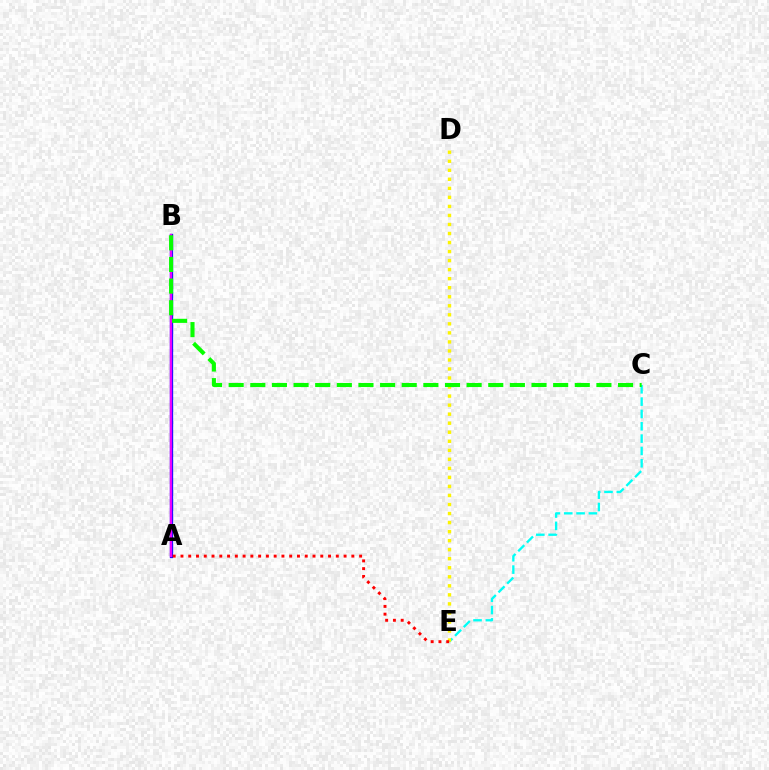{('C', 'E'): [{'color': '#00fff6', 'line_style': 'dashed', 'thickness': 1.67}], ('A', 'B'): [{'color': '#0010ff', 'line_style': 'solid', 'thickness': 2.38}, {'color': '#ee00ff', 'line_style': 'solid', 'thickness': 1.71}], ('D', 'E'): [{'color': '#fcf500', 'line_style': 'dotted', 'thickness': 2.45}], ('A', 'E'): [{'color': '#ff0000', 'line_style': 'dotted', 'thickness': 2.11}], ('B', 'C'): [{'color': '#08ff00', 'line_style': 'dashed', 'thickness': 2.94}]}